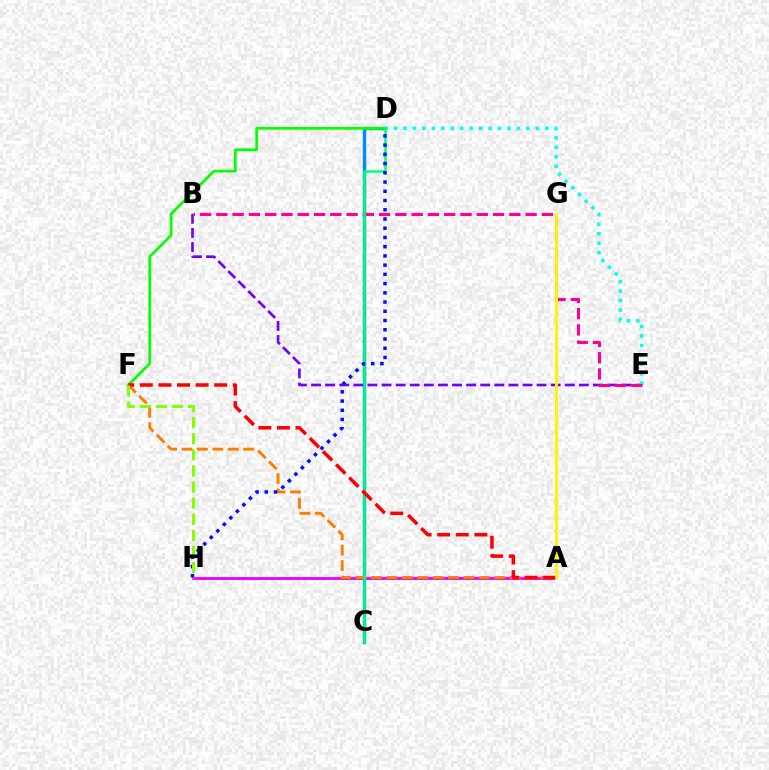{('C', 'D'): [{'color': '#008cff', 'line_style': 'solid', 'thickness': 2.44}, {'color': '#00ff74', 'line_style': 'solid', 'thickness': 1.82}], ('B', 'E'): [{'color': '#7200ff', 'line_style': 'dashed', 'thickness': 1.91}, {'color': '#ff0094', 'line_style': 'dashed', 'thickness': 2.21}], ('D', 'E'): [{'color': '#00fff6', 'line_style': 'dotted', 'thickness': 2.57}], ('A', 'H'): [{'color': '#ee00ff', 'line_style': 'solid', 'thickness': 2.05}], ('A', 'F'): [{'color': '#ff7c00', 'line_style': 'dashed', 'thickness': 2.09}, {'color': '#ff0000', 'line_style': 'dashed', 'thickness': 2.53}], ('D', 'F'): [{'color': '#08ff00', 'line_style': 'solid', 'thickness': 1.97}], ('A', 'G'): [{'color': '#fcf500', 'line_style': 'solid', 'thickness': 2.07}], ('D', 'H'): [{'color': '#0010ff', 'line_style': 'dotted', 'thickness': 2.51}], ('F', 'H'): [{'color': '#84ff00', 'line_style': 'dashed', 'thickness': 2.19}]}